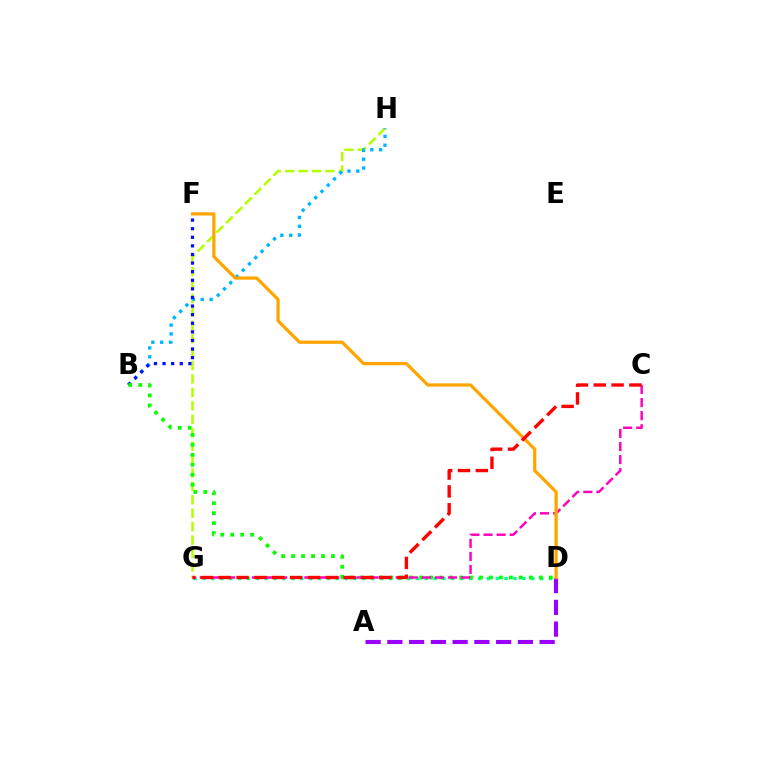{('G', 'H'): [{'color': '#b3ff00', 'line_style': 'dashed', 'thickness': 1.82}], ('D', 'G'): [{'color': '#00ff9d', 'line_style': 'dotted', 'thickness': 2.41}], ('A', 'D'): [{'color': '#9b00ff', 'line_style': 'dashed', 'thickness': 2.96}], ('B', 'H'): [{'color': '#00b5ff', 'line_style': 'dotted', 'thickness': 2.4}], ('B', 'F'): [{'color': '#0010ff', 'line_style': 'dotted', 'thickness': 2.34}], ('B', 'D'): [{'color': '#08ff00', 'line_style': 'dotted', 'thickness': 2.71}], ('C', 'G'): [{'color': '#ff00bd', 'line_style': 'dashed', 'thickness': 1.77}, {'color': '#ff0000', 'line_style': 'dashed', 'thickness': 2.42}], ('D', 'F'): [{'color': '#ffa500', 'line_style': 'solid', 'thickness': 2.33}]}